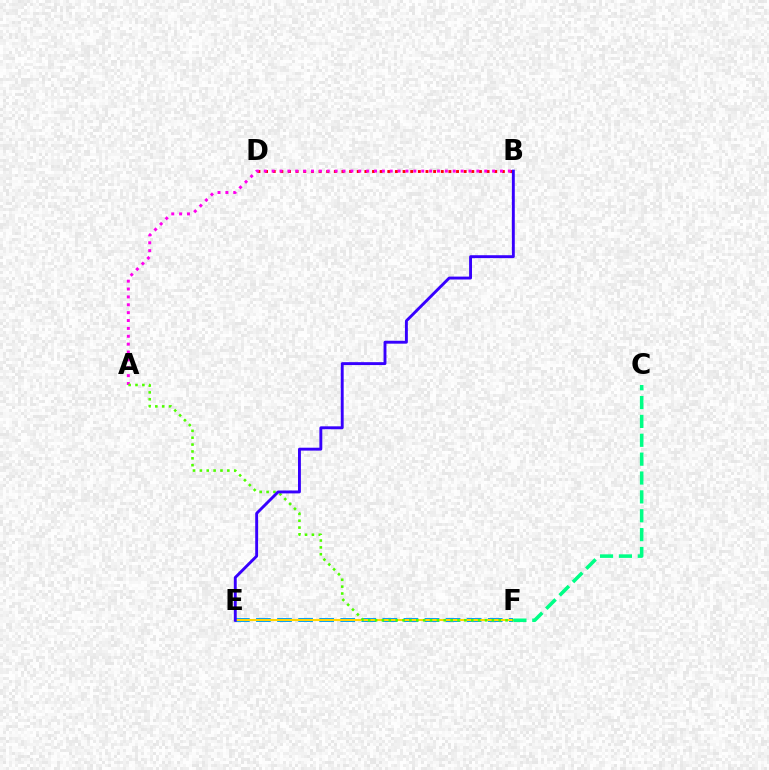{('E', 'F'): [{'color': '#009eff', 'line_style': 'dashed', 'thickness': 2.86}, {'color': '#ffd500', 'line_style': 'solid', 'thickness': 1.53}], ('B', 'D'): [{'color': '#ff0000', 'line_style': 'dotted', 'thickness': 2.08}], ('A', 'B'): [{'color': '#ff00ed', 'line_style': 'dotted', 'thickness': 2.14}], ('A', 'F'): [{'color': '#4fff00', 'line_style': 'dotted', 'thickness': 1.87}], ('B', 'E'): [{'color': '#3700ff', 'line_style': 'solid', 'thickness': 2.09}], ('C', 'F'): [{'color': '#00ff86', 'line_style': 'dashed', 'thickness': 2.56}]}